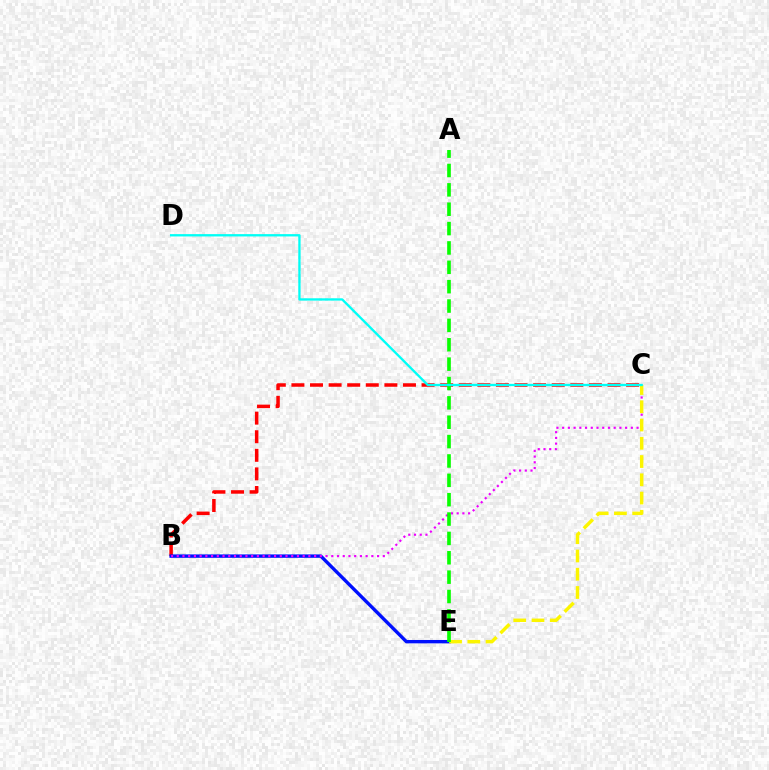{('B', 'C'): [{'color': '#ff0000', 'line_style': 'dashed', 'thickness': 2.53}, {'color': '#ee00ff', 'line_style': 'dotted', 'thickness': 1.56}], ('B', 'E'): [{'color': '#0010ff', 'line_style': 'solid', 'thickness': 2.44}], ('C', 'E'): [{'color': '#fcf500', 'line_style': 'dashed', 'thickness': 2.48}], ('A', 'E'): [{'color': '#08ff00', 'line_style': 'dashed', 'thickness': 2.63}], ('C', 'D'): [{'color': '#00fff6', 'line_style': 'solid', 'thickness': 1.67}]}